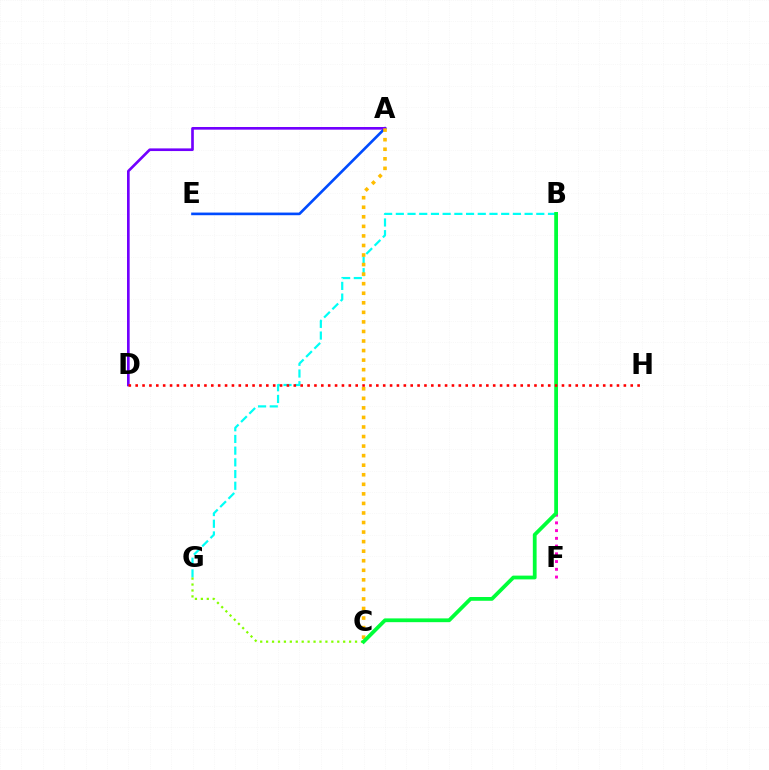{('A', 'E'): [{'color': '#004bff', 'line_style': 'solid', 'thickness': 1.91}], ('B', 'G'): [{'color': '#00fff6', 'line_style': 'dashed', 'thickness': 1.59}], ('C', 'G'): [{'color': '#84ff00', 'line_style': 'dotted', 'thickness': 1.61}], ('B', 'F'): [{'color': '#ff00cf', 'line_style': 'dotted', 'thickness': 2.1}], ('A', 'D'): [{'color': '#7200ff', 'line_style': 'solid', 'thickness': 1.91}], ('A', 'C'): [{'color': '#ffbd00', 'line_style': 'dotted', 'thickness': 2.6}], ('B', 'C'): [{'color': '#00ff39', 'line_style': 'solid', 'thickness': 2.72}], ('D', 'H'): [{'color': '#ff0000', 'line_style': 'dotted', 'thickness': 1.87}]}